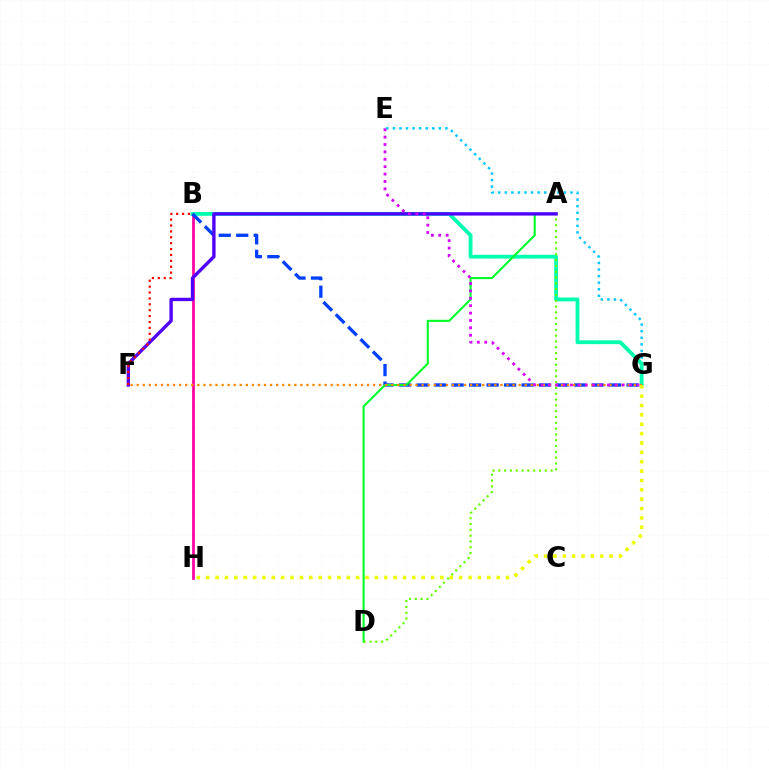{('E', 'G'): [{'color': '#00c7ff', 'line_style': 'dotted', 'thickness': 1.78}, {'color': '#d600ff', 'line_style': 'dotted', 'thickness': 2.01}], ('B', 'H'): [{'color': '#ff00a0', 'line_style': 'solid', 'thickness': 1.95}], ('B', 'G'): [{'color': '#00ffaf', 'line_style': 'solid', 'thickness': 2.75}, {'color': '#003fff', 'line_style': 'dashed', 'thickness': 2.38}], ('A', 'D'): [{'color': '#00ff27', 'line_style': 'solid', 'thickness': 1.51}, {'color': '#66ff00', 'line_style': 'dotted', 'thickness': 1.58}], ('F', 'G'): [{'color': '#ff8800', 'line_style': 'dotted', 'thickness': 1.65}], ('A', 'F'): [{'color': '#4f00ff', 'line_style': 'solid', 'thickness': 2.42}], ('G', 'H'): [{'color': '#eeff00', 'line_style': 'dotted', 'thickness': 2.55}], ('B', 'F'): [{'color': '#ff0000', 'line_style': 'dotted', 'thickness': 1.6}]}